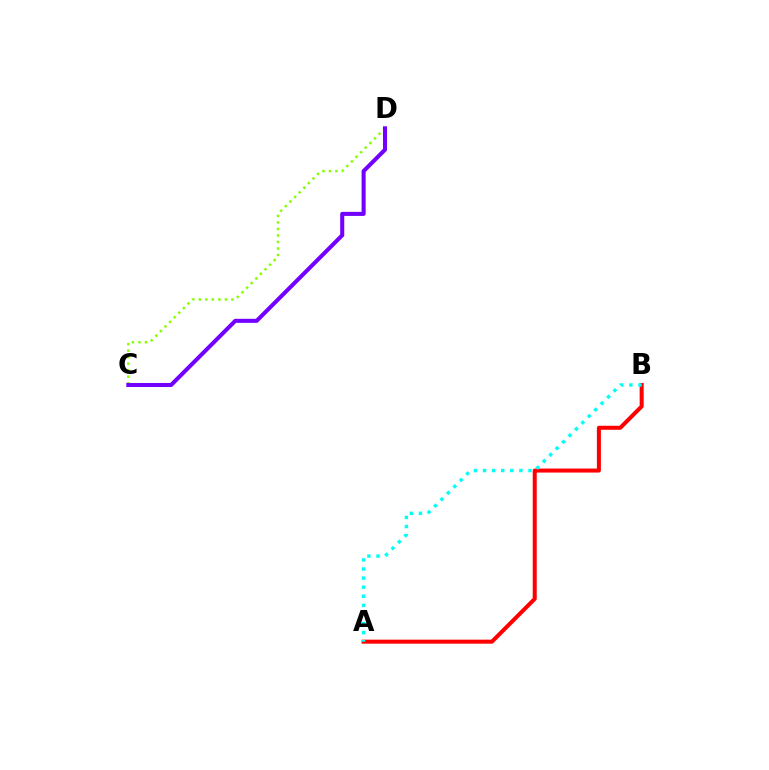{('A', 'B'): [{'color': '#ff0000', 'line_style': 'solid', 'thickness': 2.89}, {'color': '#00fff6', 'line_style': 'dotted', 'thickness': 2.47}], ('C', 'D'): [{'color': '#84ff00', 'line_style': 'dotted', 'thickness': 1.77}, {'color': '#7200ff', 'line_style': 'solid', 'thickness': 2.92}]}